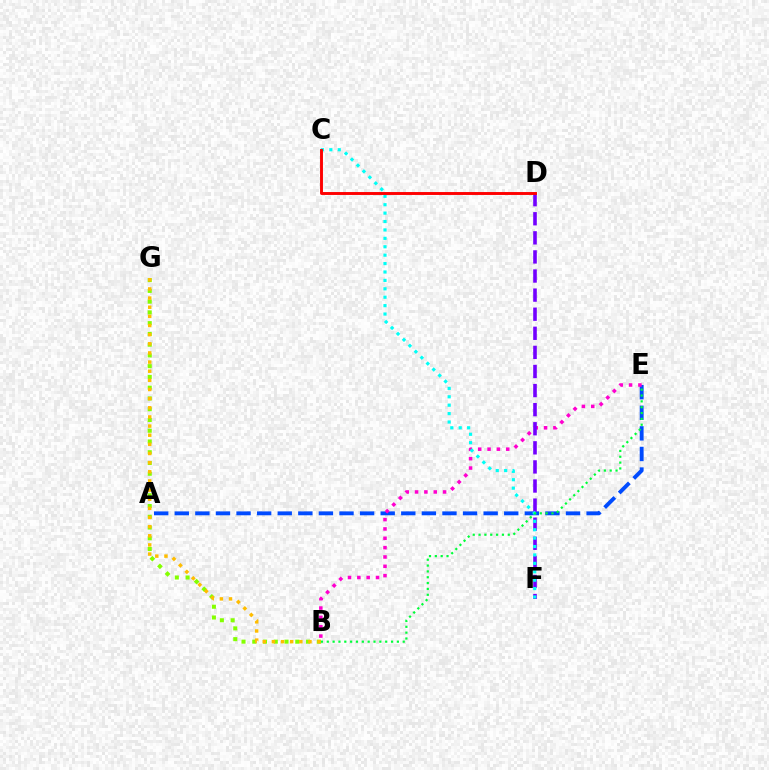{('A', 'E'): [{'color': '#004bff', 'line_style': 'dashed', 'thickness': 2.8}], ('B', 'E'): [{'color': '#ff00cf', 'line_style': 'dotted', 'thickness': 2.54}, {'color': '#00ff39', 'line_style': 'dotted', 'thickness': 1.59}], ('D', 'F'): [{'color': '#7200ff', 'line_style': 'dashed', 'thickness': 2.59}], ('B', 'G'): [{'color': '#84ff00', 'line_style': 'dotted', 'thickness': 2.92}, {'color': '#ffbd00', 'line_style': 'dotted', 'thickness': 2.48}], ('C', 'F'): [{'color': '#00fff6', 'line_style': 'dotted', 'thickness': 2.28}], ('C', 'D'): [{'color': '#ff0000', 'line_style': 'solid', 'thickness': 2.1}]}